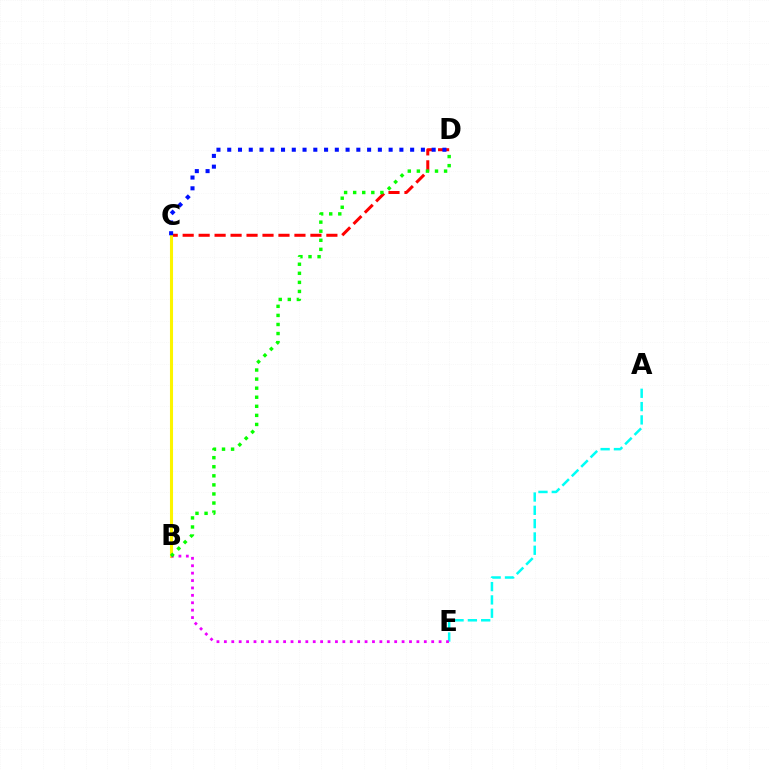{('C', 'D'): [{'color': '#ff0000', 'line_style': 'dashed', 'thickness': 2.17}, {'color': '#0010ff', 'line_style': 'dotted', 'thickness': 2.92}], ('B', 'C'): [{'color': '#fcf500', 'line_style': 'solid', 'thickness': 2.21}], ('A', 'E'): [{'color': '#00fff6', 'line_style': 'dashed', 'thickness': 1.81}], ('B', 'E'): [{'color': '#ee00ff', 'line_style': 'dotted', 'thickness': 2.01}], ('B', 'D'): [{'color': '#08ff00', 'line_style': 'dotted', 'thickness': 2.46}]}